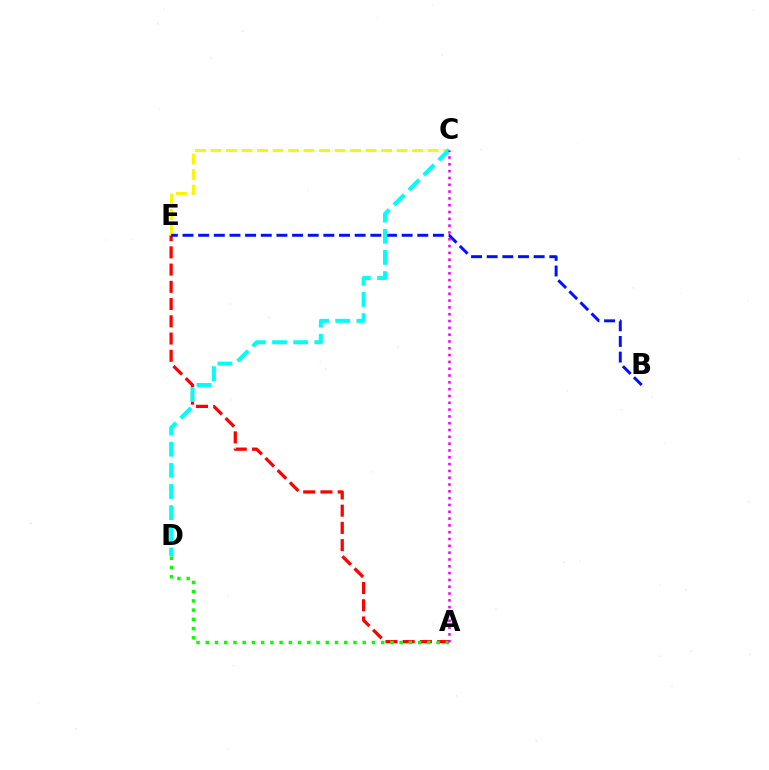{('A', 'E'): [{'color': '#ff0000', 'line_style': 'dashed', 'thickness': 2.34}], ('A', 'D'): [{'color': '#08ff00', 'line_style': 'dotted', 'thickness': 2.51}], ('C', 'E'): [{'color': '#fcf500', 'line_style': 'dashed', 'thickness': 2.11}], ('B', 'E'): [{'color': '#0010ff', 'line_style': 'dashed', 'thickness': 2.13}], ('C', 'D'): [{'color': '#00fff6', 'line_style': 'dashed', 'thickness': 2.87}], ('A', 'C'): [{'color': '#ee00ff', 'line_style': 'dotted', 'thickness': 1.85}]}